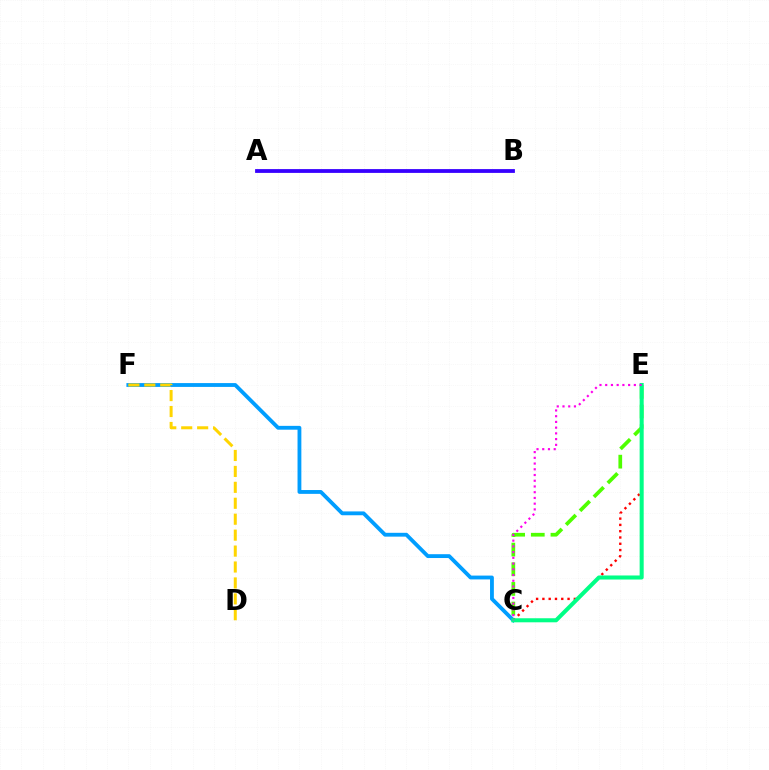{('C', 'E'): [{'color': '#4fff00', 'line_style': 'dashed', 'thickness': 2.67}, {'color': '#ff0000', 'line_style': 'dotted', 'thickness': 1.71}, {'color': '#00ff86', 'line_style': 'solid', 'thickness': 2.92}, {'color': '#ff00ed', 'line_style': 'dotted', 'thickness': 1.56}], ('C', 'F'): [{'color': '#009eff', 'line_style': 'solid', 'thickness': 2.76}], ('D', 'F'): [{'color': '#ffd500', 'line_style': 'dashed', 'thickness': 2.16}], ('A', 'B'): [{'color': '#3700ff', 'line_style': 'solid', 'thickness': 2.73}]}